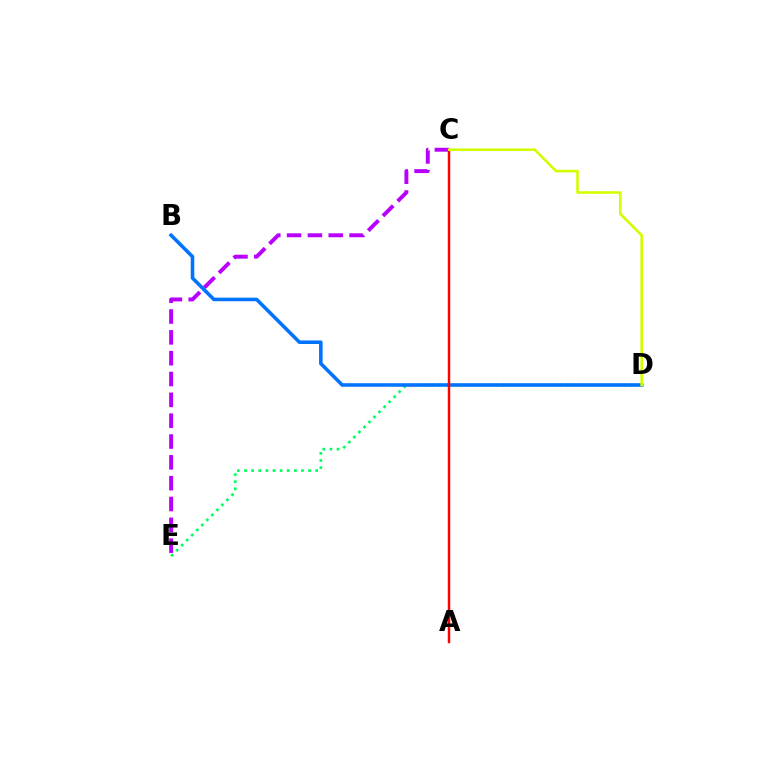{('D', 'E'): [{'color': '#00ff5c', 'line_style': 'dotted', 'thickness': 1.93}], ('C', 'E'): [{'color': '#b900ff', 'line_style': 'dashed', 'thickness': 2.83}], ('B', 'D'): [{'color': '#0074ff', 'line_style': 'solid', 'thickness': 2.57}], ('A', 'C'): [{'color': '#ff0000', 'line_style': 'solid', 'thickness': 1.77}], ('C', 'D'): [{'color': '#d1ff00', 'line_style': 'solid', 'thickness': 1.87}]}